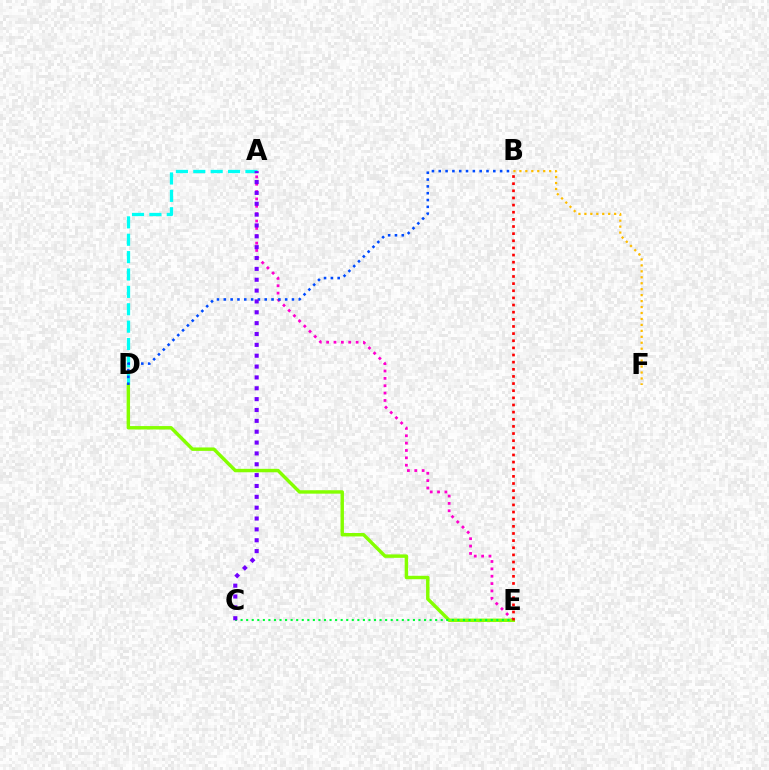{('A', 'D'): [{'color': '#00fff6', 'line_style': 'dashed', 'thickness': 2.36}], ('A', 'E'): [{'color': '#ff00cf', 'line_style': 'dotted', 'thickness': 2.0}], ('D', 'E'): [{'color': '#84ff00', 'line_style': 'solid', 'thickness': 2.47}], ('B', 'E'): [{'color': '#ff0000', 'line_style': 'dotted', 'thickness': 1.94}], ('B', 'F'): [{'color': '#ffbd00', 'line_style': 'dotted', 'thickness': 1.62}], ('C', 'E'): [{'color': '#00ff39', 'line_style': 'dotted', 'thickness': 1.51}], ('B', 'D'): [{'color': '#004bff', 'line_style': 'dotted', 'thickness': 1.85}], ('A', 'C'): [{'color': '#7200ff', 'line_style': 'dotted', 'thickness': 2.95}]}